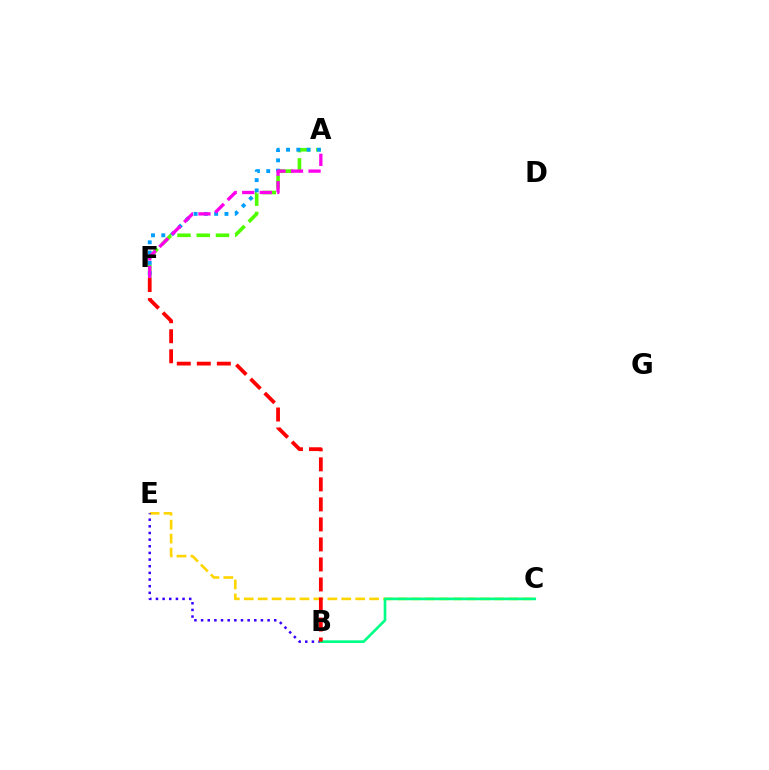{('A', 'F'): [{'color': '#4fff00', 'line_style': 'dashed', 'thickness': 2.62}, {'color': '#009eff', 'line_style': 'dotted', 'thickness': 2.8}, {'color': '#ff00ed', 'line_style': 'dashed', 'thickness': 2.38}], ('C', 'E'): [{'color': '#ffd500', 'line_style': 'dashed', 'thickness': 1.89}], ('B', 'E'): [{'color': '#3700ff', 'line_style': 'dotted', 'thickness': 1.81}], ('B', 'C'): [{'color': '#00ff86', 'line_style': 'solid', 'thickness': 1.92}], ('B', 'F'): [{'color': '#ff0000', 'line_style': 'dashed', 'thickness': 2.72}]}